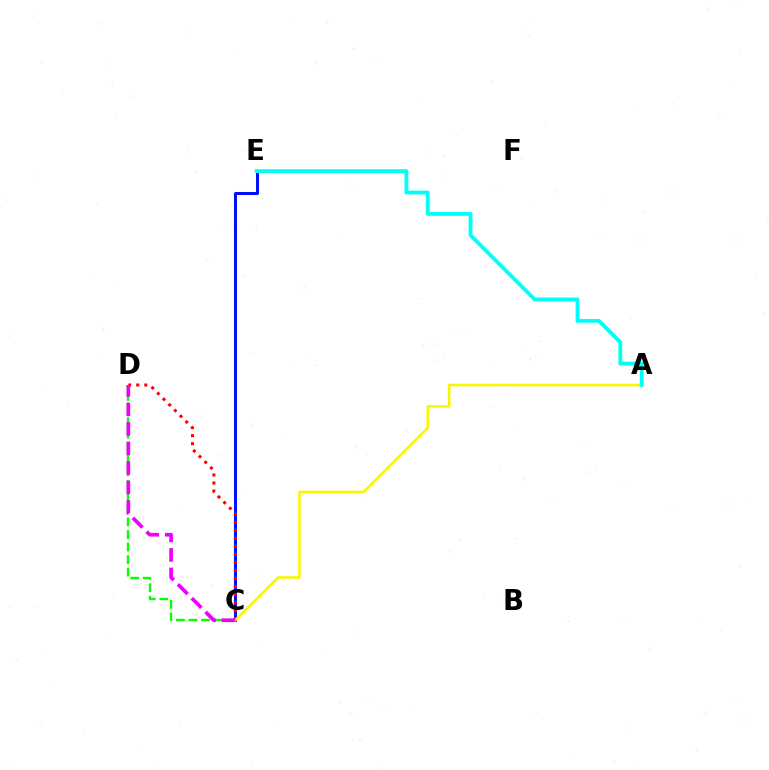{('C', 'E'): [{'color': '#0010ff', 'line_style': 'solid', 'thickness': 2.17}], ('C', 'D'): [{'color': '#08ff00', 'line_style': 'dashed', 'thickness': 1.7}, {'color': '#ff0000', 'line_style': 'dotted', 'thickness': 2.18}, {'color': '#ee00ff', 'line_style': 'dashed', 'thickness': 2.65}], ('A', 'C'): [{'color': '#fcf500', 'line_style': 'solid', 'thickness': 1.83}], ('A', 'E'): [{'color': '#00fff6', 'line_style': 'solid', 'thickness': 2.76}]}